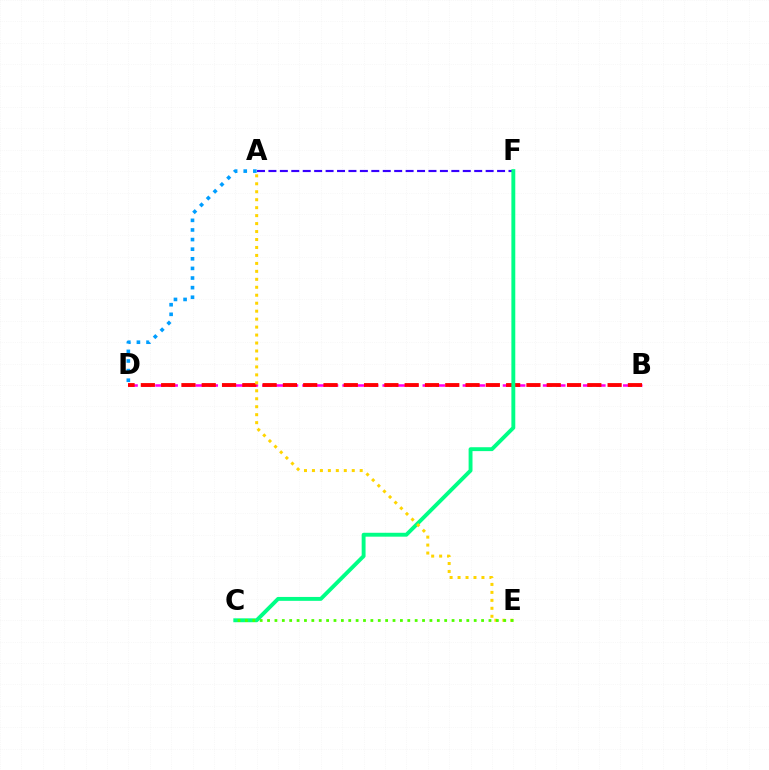{('A', 'F'): [{'color': '#3700ff', 'line_style': 'dashed', 'thickness': 1.55}], ('B', 'D'): [{'color': '#ff00ed', 'line_style': 'dashed', 'thickness': 1.82}, {'color': '#ff0000', 'line_style': 'dashed', 'thickness': 2.76}], ('C', 'F'): [{'color': '#00ff86', 'line_style': 'solid', 'thickness': 2.8}], ('A', 'D'): [{'color': '#009eff', 'line_style': 'dotted', 'thickness': 2.61}], ('A', 'E'): [{'color': '#ffd500', 'line_style': 'dotted', 'thickness': 2.16}], ('C', 'E'): [{'color': '#4fff00', 'line_style': 'dotted', 'thickness': 2.01}]}